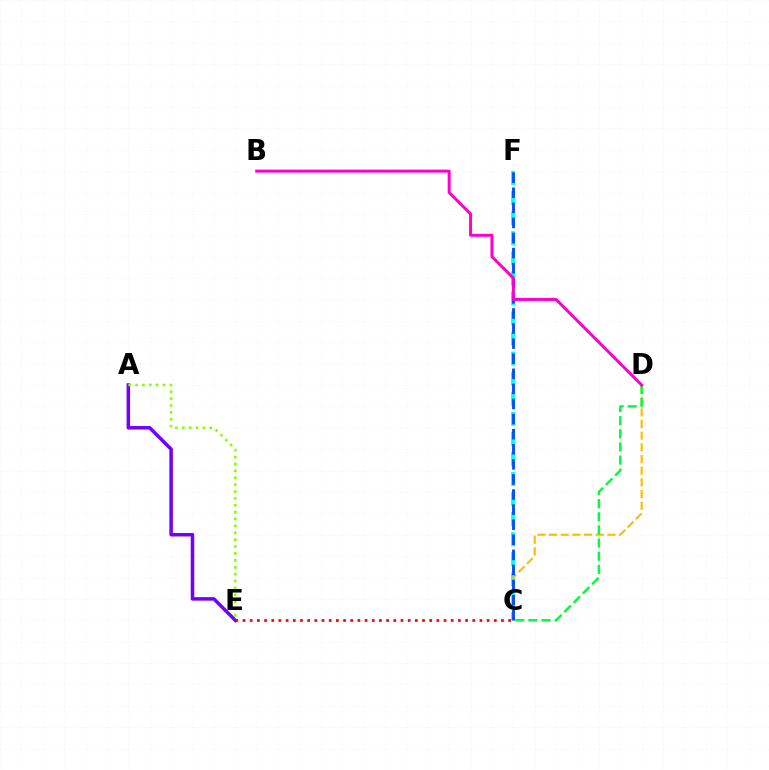{('A', 'E'): [{'color': '#7200ff', 'line_style': 'solid', 'thickness': 2.53}, {'color': '#84ff00', 'line_style': 'dotted', 'thickness': 1.87}], ('C', 'F'): [{'color': '#00fff6', 'line_style': 'dashed', 'thickness': 2.73}, {'color': '#004bff', 'line_style': 'dashed', 'thickness': 2.05}], ('C', 'D'): [{'color': '#ffbd00', 'line_style': 'dashed', 'thickness': 1.59}, {'color': '#00ff39', 'line_style': 'dashed', 'thickness': 1.78}], ('B', 'D'): [{'color': '#ff00cf', 'line_style': 'solid', 'thickness': 2.16}], ('C', 'E'): [{'color': '#ff0000', 'line_style': 'dotted', 'thickness': 1.95}]}